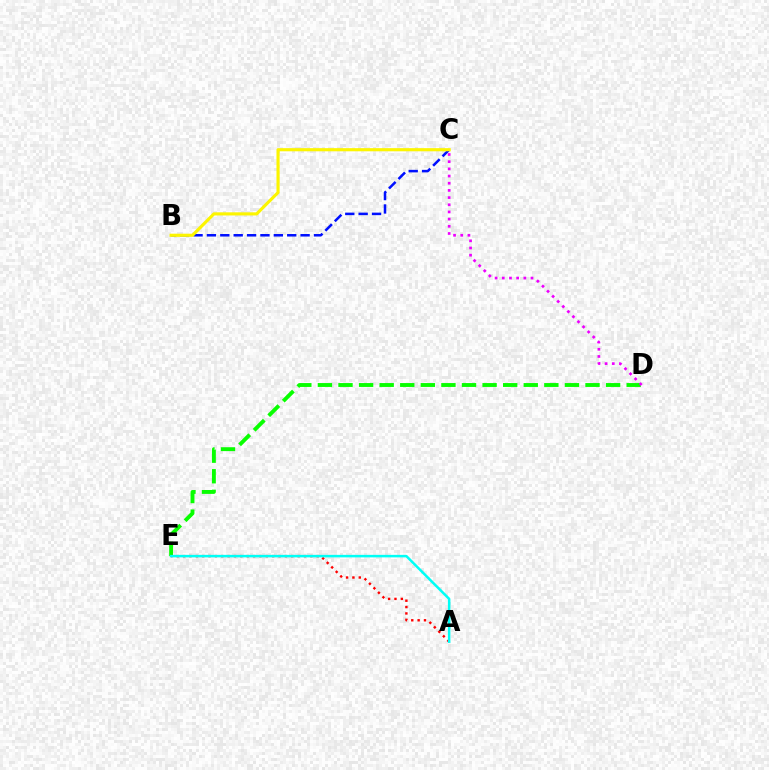{('D', 'E'): [{'color': '#08ff00', 'line_style': 'dashed', 'thickness': 2.8}], ('B', 'C'): [{'color': '#0010ff', 'line_style': 'dashed', 'thickness': 1.82}, {'color': '#fcf500', 'line_style': 'solid', 'thickness': 2.27}], ('A', 'E'): [{'color': '#ff0000', 'line_style': 'dotted', 'thickness': 1.73}, {'color': '#00fff6', 'line_style': 'solid', 'thickness': 1.81}], ('C', 'D'): [{'color': '#ee00ff', 'line_style': 'dotted', 'thickness': 1.95}]}